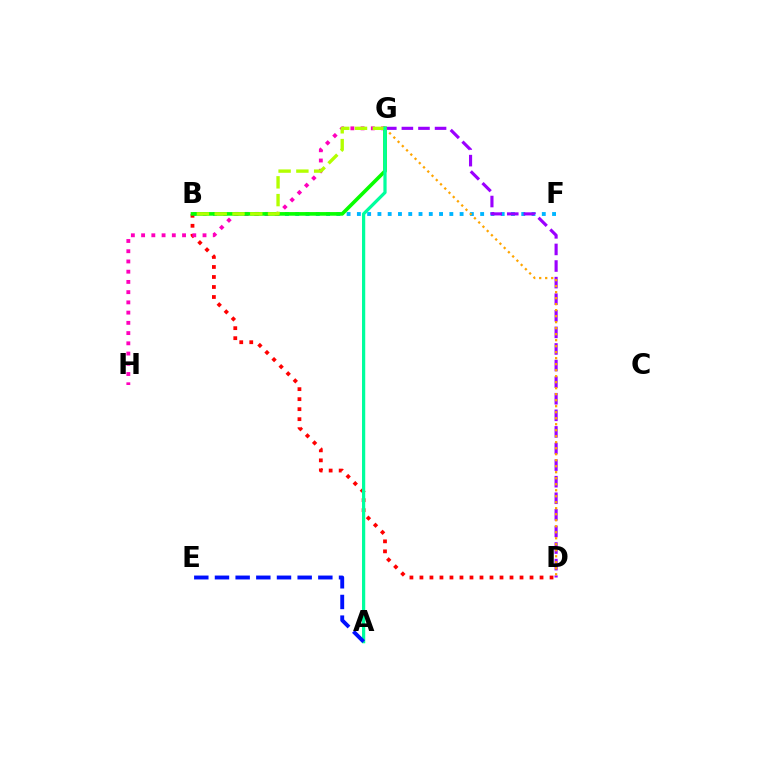{('B', 'F'): [{'color': '#00b5ff', 'line_style': 'dotted', 'thickness': 2.79}], ('D', 'G'): [{'color': '#9b00ff', 'line_style': 'dashed', 'thickness': 2.25}, {'color': '#ffa500', 'line_style': 'dotted', 'thickness': 1.63}], ('B', 'D'): [{'color': '#ff0000', 'line_style': 'dotted', 'thickness': 2.72}], ('G', 'H'): [{'color': '#ff00bd', 'line_style': 'dotted', 'thickness': 2.78}], ('B', 'G'): [{'color': '#08ff00', 'line_style': 'solid', 'thickness': 2.61}, {'color': '#b3ff00', 'line_style': 'dashed', 'thickness': 2.41}], ('A', 'G'): [{'color': '#00ff9d', 'line_style': 'solid', 'thickness': 2.33}], ('A', 'E'): [{'color': '#0010ff', 'line_style': 'dashed', 'thickness': 2.81}]}